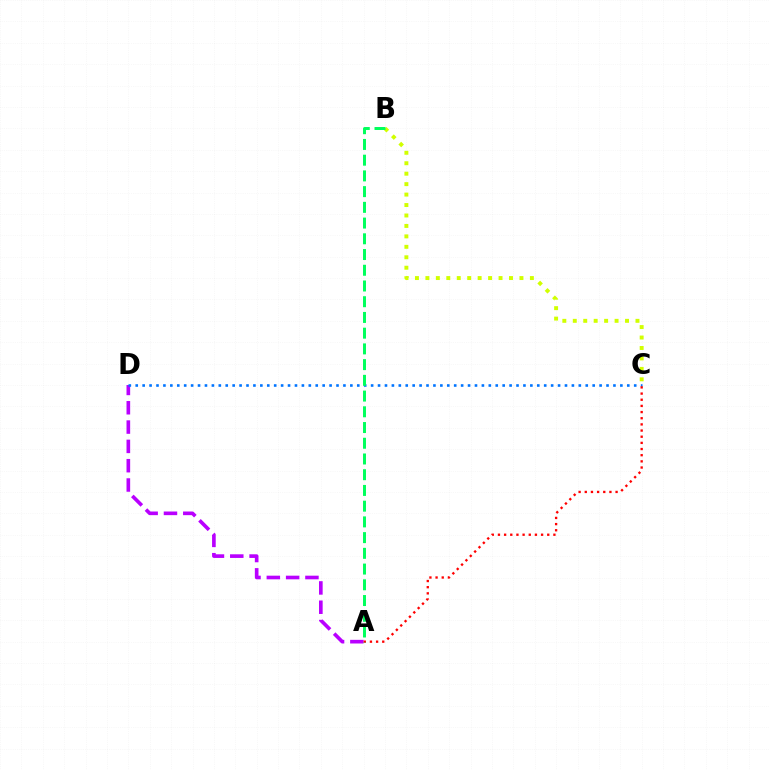{('A', 'D'): [{'color': '#b900ff', 'line_style': 'dashed', 'thickness': 2.62}], ('B', 'C'): [{'color': '#d1ff00', 'line_style': 'dotted', 'thickness': 2.84}], ('C', 'D'): [{'color': '#0074ff', 'line_style': 'dotted', 'thickness': 1.88}], ('A', 'C'): [{'color': '#ff0000', 'line_style': 'dotted', 'thickness': 1.67}], ('A', 'B'): [{'color': '#00ff5c', 'line_style': 'dashed', 'thickness': 2.14}]}